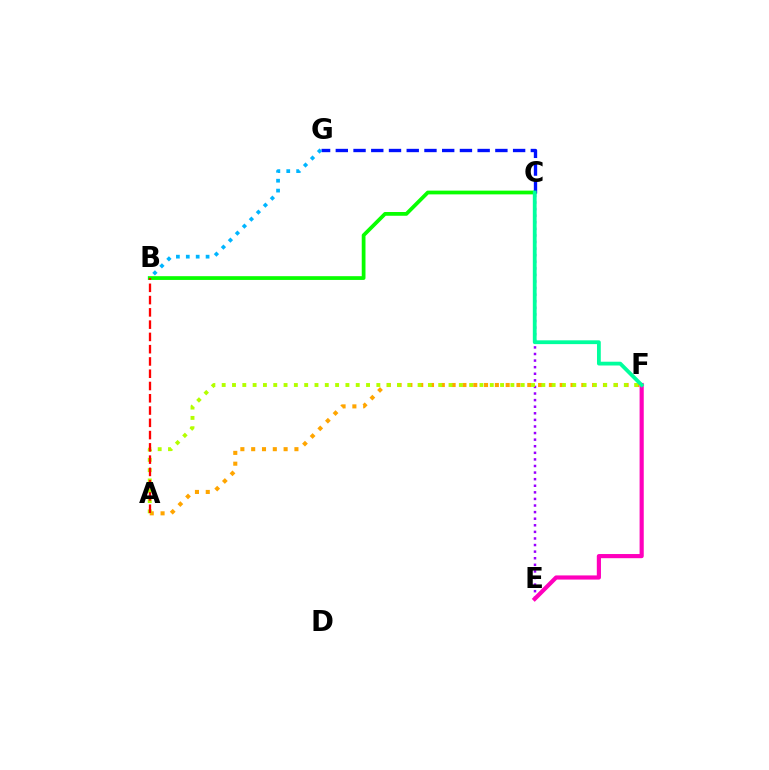{('B', 'C'): [{'color': '#08ff00', 'line_style': 'solid', 'thickness': 2.7}], ('A', 'F'): [{'color': '#ffa500', 'line_style': 'dotted', 'thickness': 2.94}, {'color': '#b3ff00', 'line_style': 'dotted', 'thickness': 2.8}], ('C', 'E'): [{'color': '#9b00ff', 'line_style': 'dotted', 'thickness': 1.79}], ('E', 'F'): [{'color': '#ff00bd', 'line_style': 'solid', 'thickness': 3.0}], ('A', 'B'): [{'color': '#ff0000', 'line_style': 'dashed', 'thickness': 1.67}], ('C', 'G'): [{'color': '#0010ff', 'line_style': 'dashed', 'thickness': 2.41}], ('C', 'F'): [{'color': '#00ff9d', 'line_style': 'solid', 'thickness': 2.73}], ('B', 'G'): [{'color': '#00b5ff', 'line_style': 'dotted', 'thickness': 2.69}]}